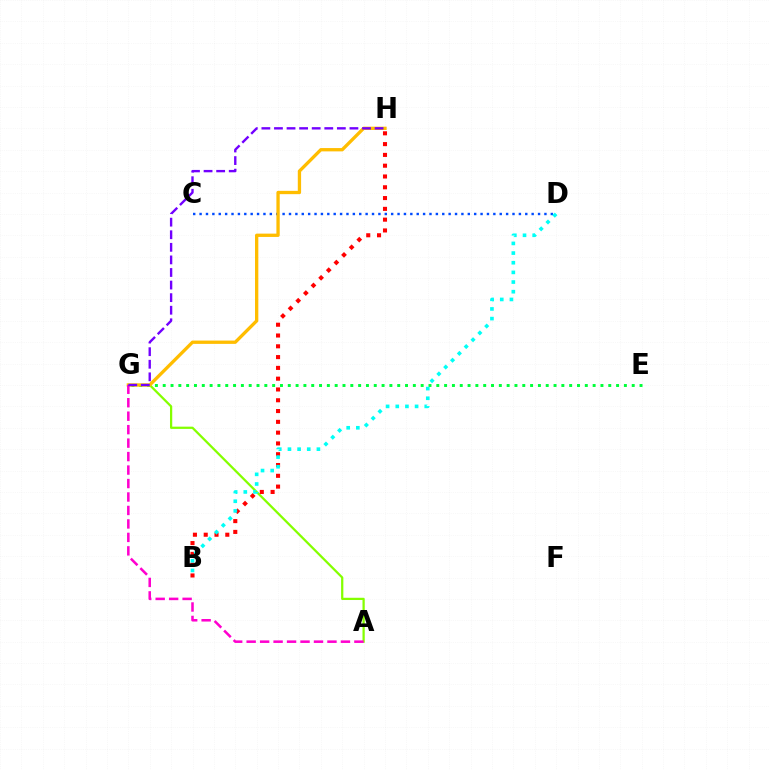{('A', 'G'): [{'color': '#84ff00', 'line_style': 'solid', 'thickness': 1.62}, {'color': '#ff00cf', 'line_style': 'dashed', 'thickness': 1.83}], ('E', 'G'): [{'color': '#00ff39', 'line_style': 'dotted', 'thickness': 2.12}], ('C', 'D'): [{'color': '#004bff', 'line_style': 'dotted', 'thickness': 1.74}], ('G', 'H'): [{'color': '#ffbd00', 'line_style': 'solid', 'thickness': 2.38}, {'color': '#7200ff', 'line_style': 'dashed', 'thickness': 1.71}], ('B', 'H'): [{'color': '#ff0000', 'line_style': 'dotted', 'thickness': 2.93}], ('B', 'D'): [{'color': '#00fff6', 'line_style': 'dotted', 'thickness': 2.62}]}